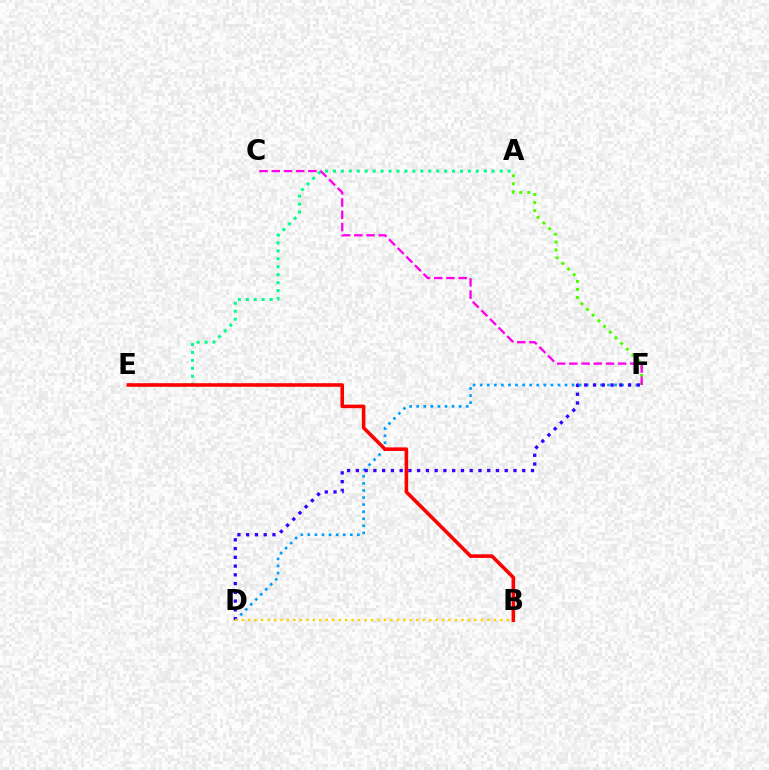{('D', 'F'): [{'color': '#009eff', 'line_style': 'dotted', 'thickness': 1.92}, {'color': '#3700ff', 'line_style': 'dotted', 'thickness': 2.38}], ('A', 'F'): [{'color': '#4fff00', 'line_style': 'dotted', 'thickness': 2.18}], ('A', 'E'): [{'color': '#00ff86', 'line_style': 'dotted', 'thickness': 2.16}], ('B', 'D'): [{'color': '#ffd500', 'line_style': 'dotted', 'thickness': 1.76}], ('B', 'E'): [{'color': '#ff0000', 'line_style': 'solid', 'thickness': 2.58}], ('C', 'F'): [{'color': '#ff00ed', 'line_style': 'dashed', 'thickness': 1.66}]}